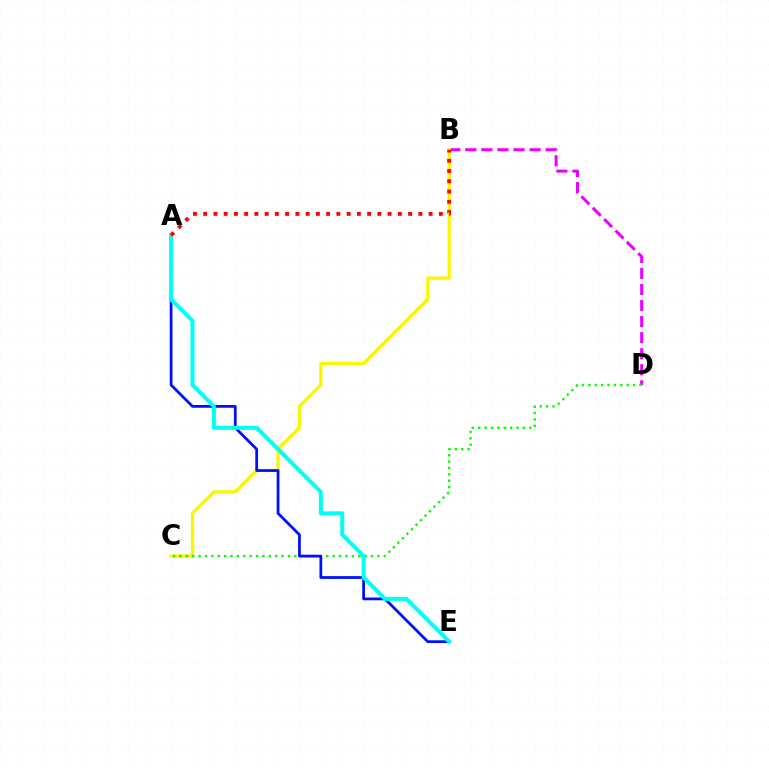{('B', 'D'): [{'color': '#ee00ff', 'line_style': 'dashed', 'thickness': 2.18}], ('B', 'C'): [{'color': '#fcf500', 'line_style': 'solid', 'thickness': 2.4}], ('C', 'D'): [{'color': '#08ff00', 'line_style': 'dotted', 'thickness': 1.73}], ('A', 'E'): [{'color': '#0010ff', 'line_style': 'solid', 'thickness': 1.99}, {'color': '#00fff6', 'line_style': 'solid', 'thickness': 2.89}], ('A', 'B'): [{'color': '#ff0000', 'line_style': 'dotted', 'thickness': 2.78}]}